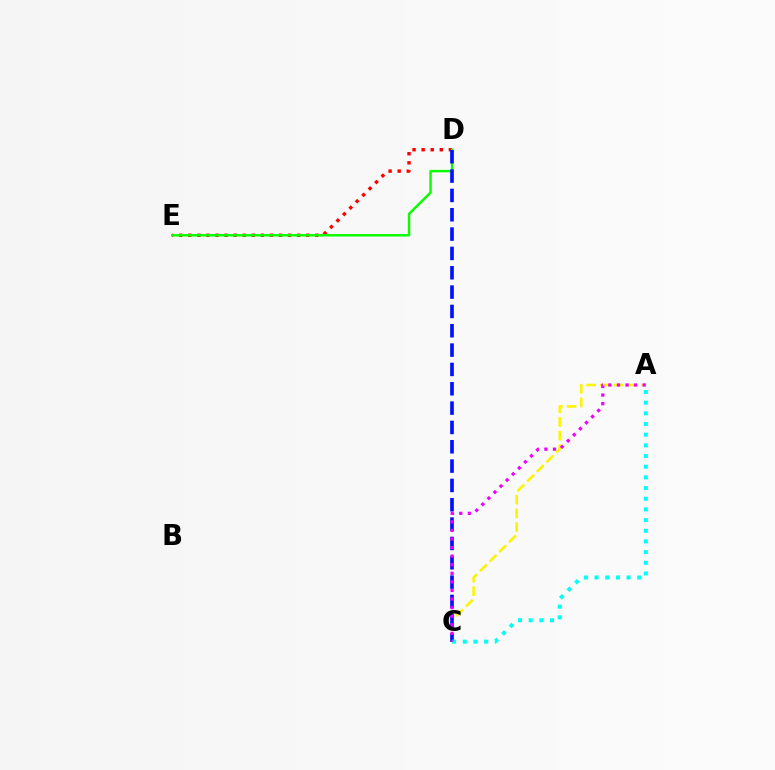{('D', 'E'): [{'color': '#ff0000', 'line_style': 'dotted', 'thickness': 2.46}, {'color': '#08ff00', 'line_style': 'solid', 'thickness': 1.76}], ('A', 'C'): [{'color': '#fcf500', 'line_style': 'dashed', 'thickness': 1.86}, {'color': '#00fff6', 'line_style': 'dotted', 'thickness': 2.9}, {'color': '#ee00ff', 'line_style': 'dotted', 'thickness': 2.33}], ('C', 'D'): [{'color': '#0010ff', 'line_style': 'dashed', 'thickness': 2.63}]}